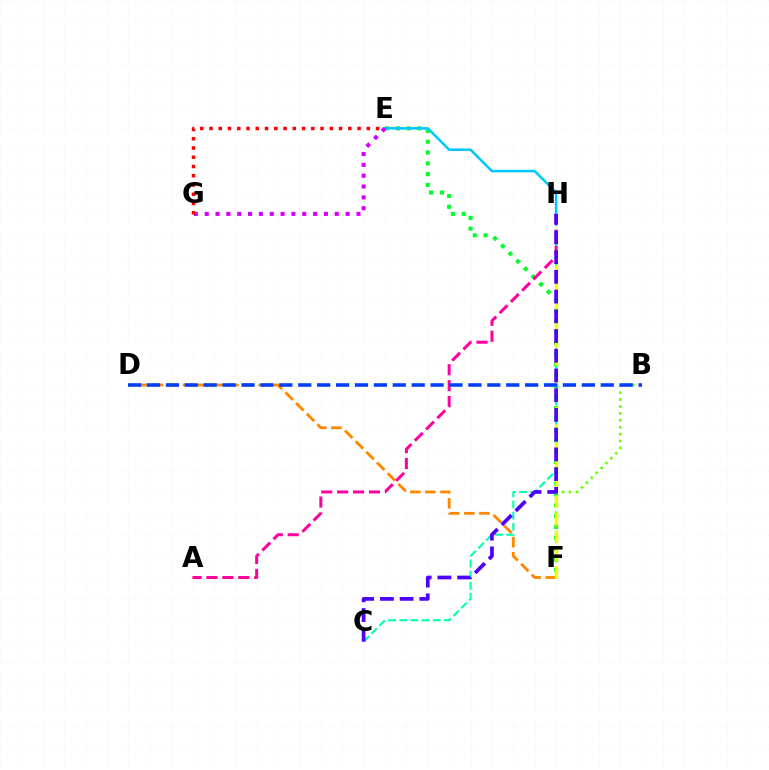{('D', 'F'): [{'color': '#ff8800', 'line_style': 'dashed', 'thickness': 2.05}], ('E', 'F'): [{'color': '#00ff27', 'line_style': 'dotted', 'thickness': 2.94}], ('B', 'F'): [{'color': '#66ff00', 'line_style': 'dotted', 'thickness': 1.88}], ('E', 'H'): [{'color': '#00c7ff', 'line_style': 'solid', 'thickness': 1.81}], ('E', 'G'): [{'color': '#d600ff', 'line_style': 'dotted', 'thickness': 2.94}, {'color': '#ff0000', 'line_style': 'dotted', 'thickness': 2.51}], ('C', 'H'): [{'color': '#00ffaf', 'line_style': 'dashed', 'thickness': 1.52}, {'color': '#4f00ff', 'line_style': 'dashed', 'thickness': 2.68}], ('F', 'H'): [{'color': '#eeff00', 'line_style': 'dashed', 'thickness': 2.41}], ('A', 'H'): [{'color': '#ff00a0', 'line_style': 'dashed', 'thickness': 2.16}], ('B', 'D'): [{'color': '#003fff', 'line_style': 'dashed', 'thickness': 2.57}]}